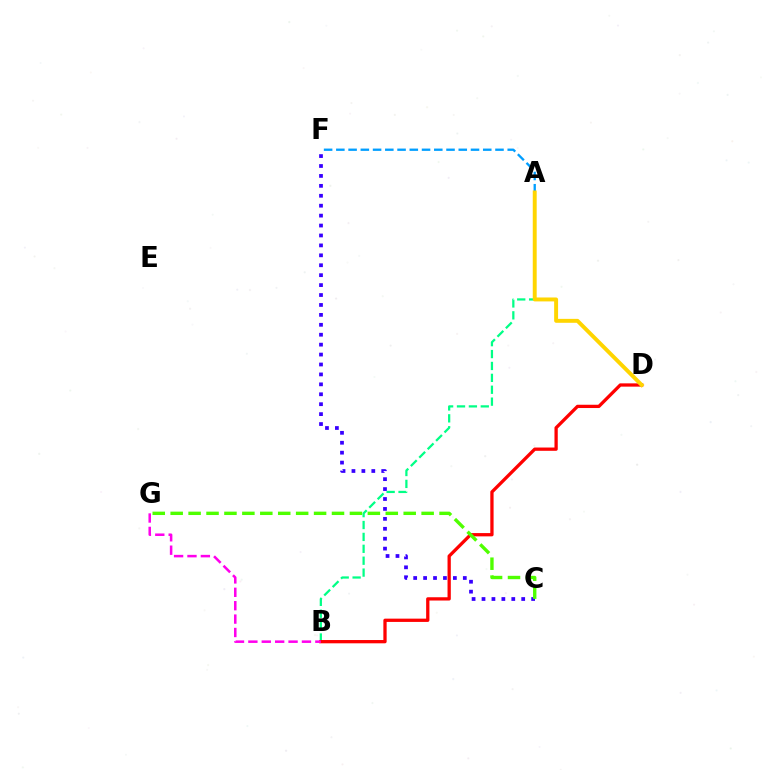{('C', 'F'): [{'color': '#3700ff', 'line_style': 'dotted', 'thickness': 2.7}], ('A', 'B'): [{'color': '#00ff86', 'line_style': 'dashed', 'thickness': 1.62}], ('B', 'D'): [{'color': '#ff0000', 'line_style': 'solid', 'thickness': 2.36}], ('C', 'G'): [{'color': '#4fff00', 'line_style': 'dashed', 'thickness': 2.44}], ('A', 'F'): [{'color': '#009eff', 'line_style': 'dashed', 'thickness': 1.66}], ('B', 'G'): [{'color': '#ff00ed', 'line_style': 'dashed', 'thickness': 1.82}], ('A', 'D'): [{'color': '#ffd500', 'line_style': 'solid', 'thickness': 2.83}]}